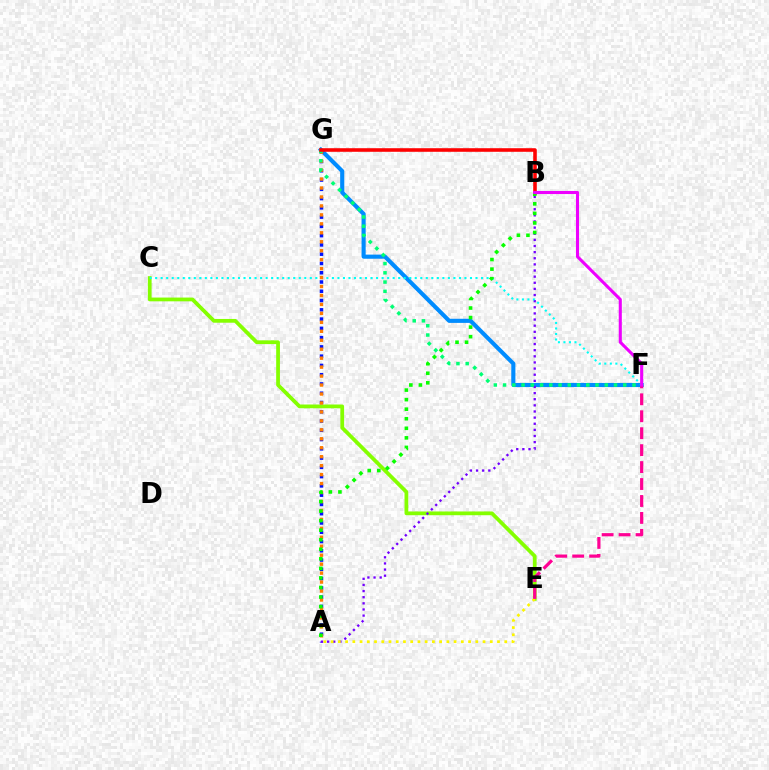{('F', 'G'): [{'color': '#008cff', 'line_style': 'solid', 'thickness': 2.96}, {'color': '#00ff74', 'line_style': 'dotted', 'thickness': 2.51}], ('A', 'G'): [{'color': '#0010ff', 'line_style': 'dotted', 'thickness': 2.52}, {'color': '#ff7c00', 'line_style': 'dotted', 'thickness': 2.43}], ('C', 'E'): [{'color': '#84ff00', 'line_style': 'solid', 'thickness': 2.71}], ('A', 'B'): [{'color': '#7200ff', 'line_style': 'dotted', 'thickness': 1.67}, {'color': '#08ff00', 'line_style': 'dotted', 'thickness': 2.6}], ('A', 'E'): [{'color': '#fcf500', 'line_style': 'dotted', 'thickness': 1.97}], ('E', 'F'): [{'color': '#ff0094', 'line_style': 'dashed', 'thickness': 2.3}], ('C', 'F'): [{'color': '#00fff6', 'line_style': 'dotted', 'thickness': 1.5}], ('B', 'G'): [{'color': '#ff0000', 'line_style': 'solid', 'thickness': 2.58}], ('B', 'F'): [{'color': '#ee00ff', 'line_style': 'solid', 'thickness': 2.22}]}